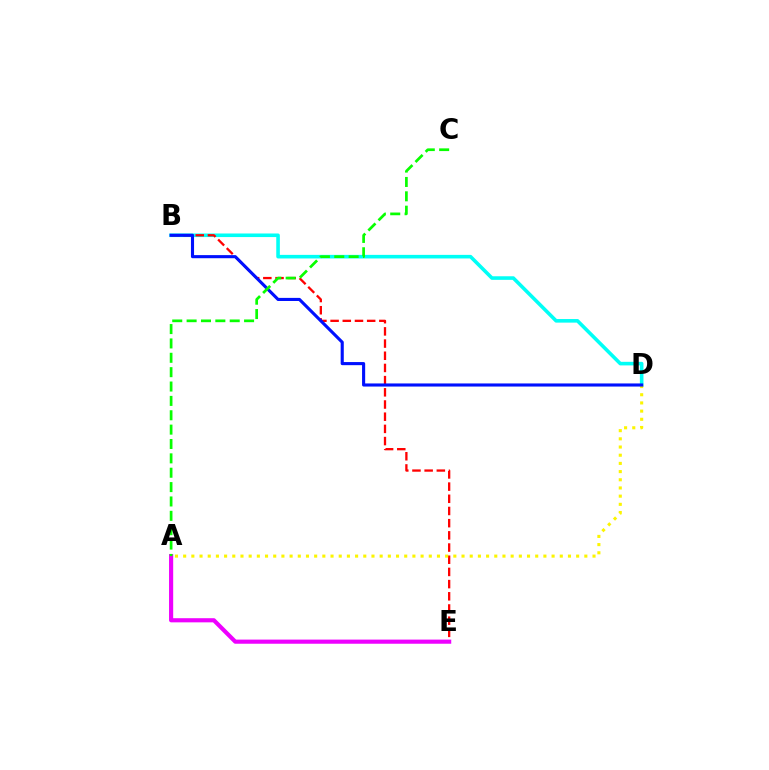{('B', 'D'): [{'color': '#00fff6', 'line_style': 'solid', 'thickness': 2.58}, {'color': '#0010ff', 'line_style': 'solid', 'thickness': 2.24}], ('B', 'E'): [{'color': '#ff0000', 'line_style': 'dashed', 'thickness': 1.66}], ('A', 'D'): [{'color': '#fcf500', 'line_style': 'dotted', 'thickness': 2.22}], ('A', 'E'): [{'color': '#ee00ff', 'line_style': 'solid', 'thickness': 2.98}], ('A', 'C'): [{'color': '#08ff00', 'line_style': 'dashed', 'thickness': 1.95}]}